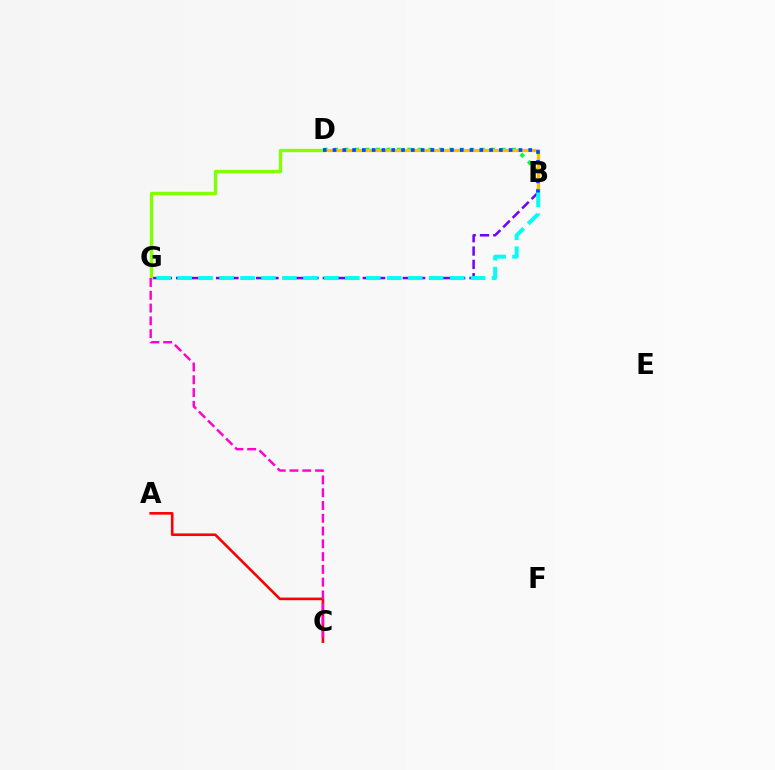{('A', 'C'): [{'color': '#ff0000', 'line_style': 'solid', 'thickness': 1.88}], ('B', 'D'): [{'color': '#00ff39', 'line_style': 'dotted', 'thickness': 2.85}, {'color': '#ffbd00', 'line_style': 'solid', 'thickness': 2.31}, {'color': '#004bff', 'line_style': 'dotted', 'thickness': 2.66}], ('B', 'G'): [{'color': '#7200ff', 'line_style': 'dashed', 'thickness': 1.81}, {'color': '#00fff6', 'line_style': 'dashed', 'thickness': 2.85}], ('D', 'G'): [{'color': '#84ff00', 'line_style': 'solid', 'thickness': 2.41}], ('C', 'G'): [{'color': '#ff00cf', 'line_style': 'dashed', 'thickness': 1.74}]}